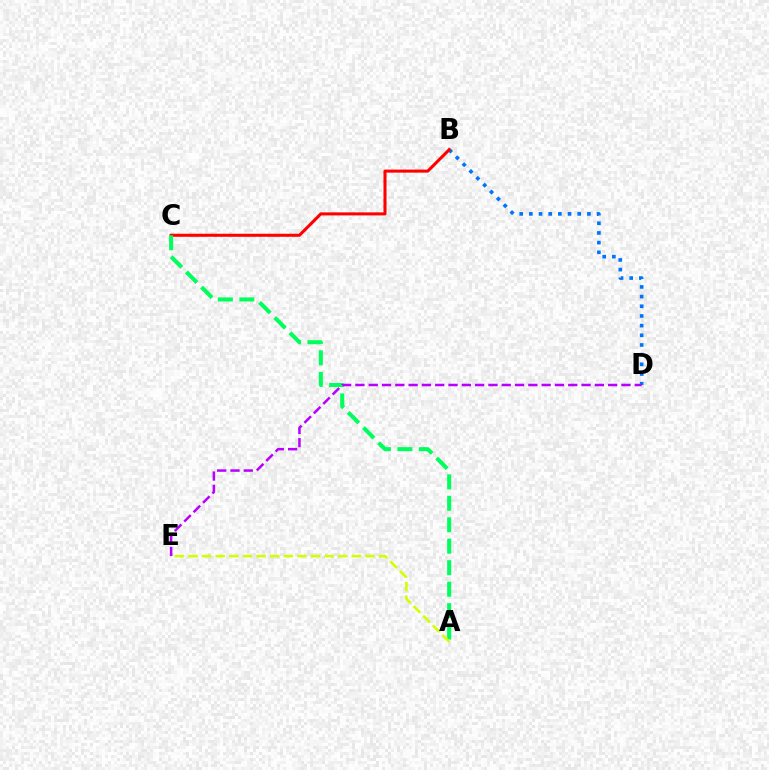{('B', 'D'): [{'color': '#0074ff', 'line_style': 'dotted', 'thickness': 2.63}], ('B', 'C'): [{'color': '#ff0000', 'line_style': 'solid', 'thickness': 2.2}], ('A', 'C'): [{'color': '#00ff5c', 'line_style': 'dashed', 'thickness': 2.92}], ('A', 'E'): [{'color': '#d1ff00', 'line_style': 'dashed', 'thickness': 1.85}], ('D', 'E'): [{'color': '#b900ff', 'line_style': 'dashed', 'thickness': 1.81}]}